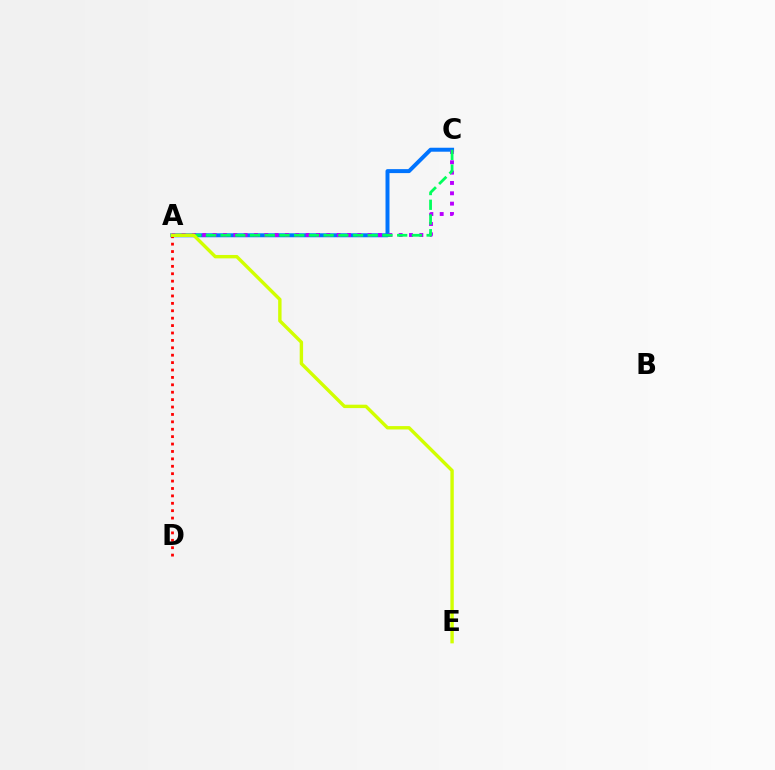{('A', 'C'): [{'color': '#0074ff', 'line_style': 'solid', 'thickness': 2.86}, {'color': '#b900ff', 'line_style': 'dotted', 'thickness': 2.81}, {'color': '#00ff5c', 'line_style': 'dashed', 'thickness': 2.0}], ('A', 'D'): [{'color': '#ff0000', 'line_style': 'dotted', 'thickness': 2.01}], ('A', 'E'): [{'color': '#d1ff00', 'line_style': 'solid', 'thickness': 2.44}]}